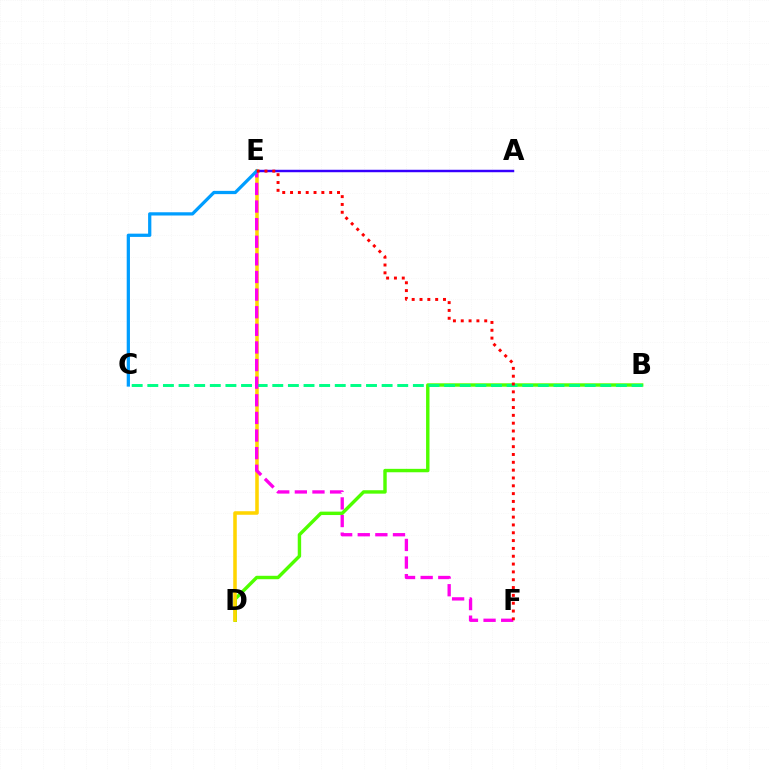{('B', 'D'): [{'color': '#4fff00', 'line_style': 'solid', 'thickness': 2.46}], ('D', 'E'): [{'color': '#ffd500', 'line_style': 'solid', 'thickness': 2.55}], ('B', 'C'): [{'color': '#00ff86', 'line_style': 'dashed', 'thickness': 2.12}], ('E', 'F'): [{'color': '#ff00ed', 'line_style': 'dashed', 'thickness': 2.39}, {'color': '#ff0000', 'line_style': 'dotted', 'thickness': 2.13}], ('A', 'E'): [{'color': '#3700ff', 'line_style': 'solid', 'thickness': 1.77}], ('C', 'E'): [{'color': '#009eff', 'line_style': 'solid', 'thickness': 2.34}]}